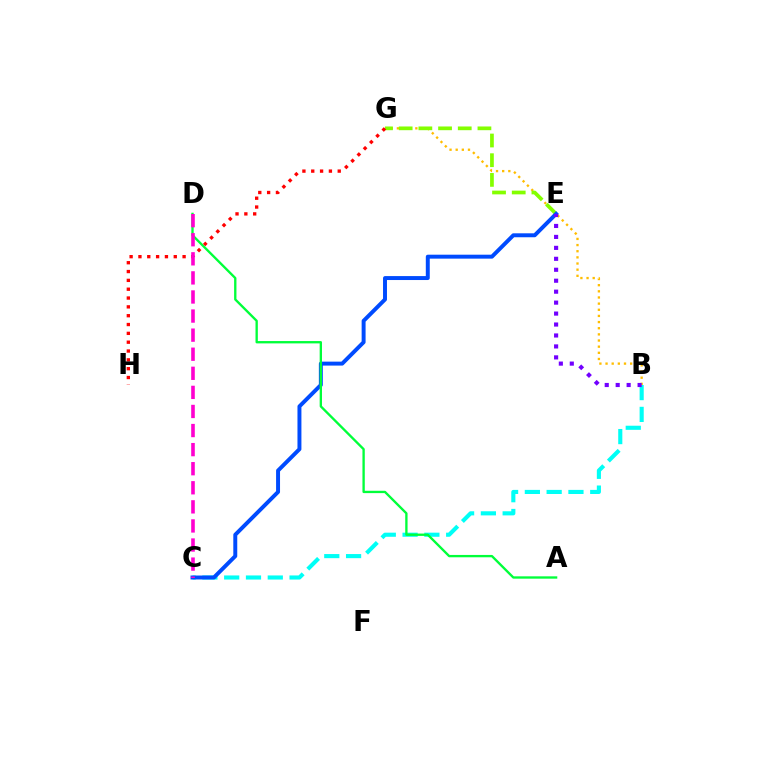{('B', 'G'): [{'color': '#ffbd00', 'line_style': 'dotted', 'thickness': 1.67}], ('B', 'C'): [{'color': '#00fff6', 'line_style': 'dashed', 'thickness': 2.96}], ('E', 'G'): [{'color': '#84ff00', 'line_style': 'dashed', 'thickness': 2.67}], ('C', 'E'): [{'color': '#004bff', 'line_style': 'solid', 'thickness': 2.84}], ('A', 'D'): [{'color': '#00ff39', 'line_style': 'solid', 'thickness': 1.68}], ('B', 'E'): [{'color': '#7200ff', 'line_style': 'dotted', 'thickness': 2.98}], ('G', 'H'): [{'color': '#ff0000', 'line_style': 'dotted', 'thickness': 2.4}], ('C', 'D'): [{'color': '#ff00cf', 'line_style': 'dashed', 'thickness': 2.59}]}